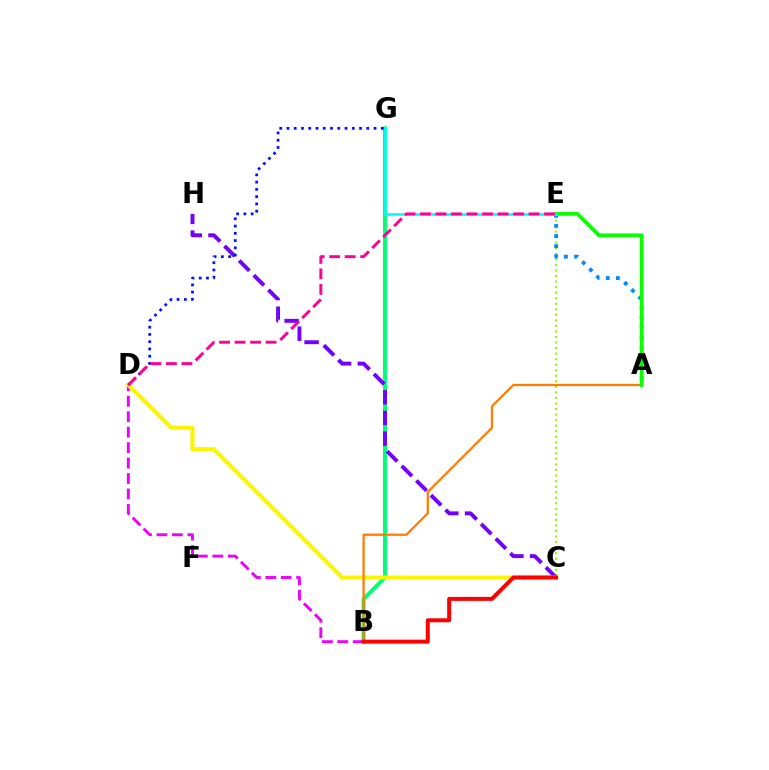{('C', 'E'): [{'color': '#84ff00', 'line_style': 'dotted', 'thickness': 1.51}], ('B', 'G'): [{'color': '#00ff74', 'line_style': 'solid', 'thickness': 2.83}], ('C', 'H'): [{'color': '#7200ff', 'line_style': 'dashed', 'thickness': 2.81}], ('A', 'E'): [{'color': '#008cff', 'line_style': 'dotted', 'thickness': 2.75}, {'color': '#08ff00', 'line_style': 'solid', 'thickness': 2.67}], ('B', 'D'): [{'color': '#ee00ff', 'line_style': 'dashed', 'thickness': 2.1}], ('C', 'D'): [{'color': '#fcf500', 'line_style': 'solid', 'thickness': 2.93}], ('D', 'G'): [{'color': '#0010ff', 'line_style': 'dotted', 'thickness': 1.97}], ('A', 'B'): [{'color': '#ff7c00', 'line_style': 'solid', 'thickness': 1.63}], ('E', 'G'): [{'color': '#00fff6', 'line_style': 'solid', 'thickness': 1.91}], ('B', 'C'): [{'color': '#ff0000', 'line_style': 'solid', 'thickness': 2.87}], ('D', 'E'): [{'color': '#ff0094', 'line_style': 'dashed', 'thickness': 2.11}]}